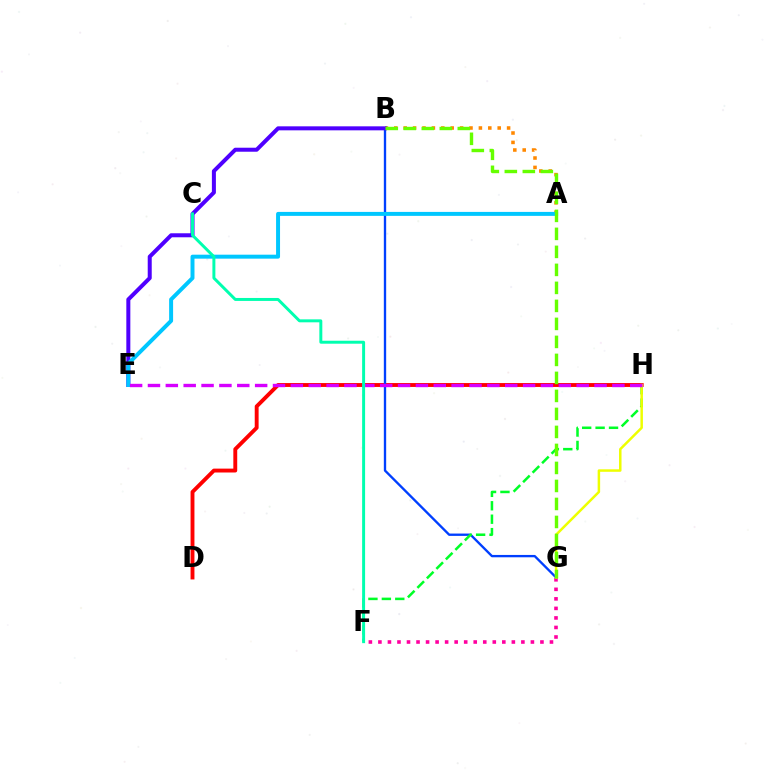{('D', 'H'): [{'color': '#ff0000', 'line_style': 'solid', 'thickness': 2.8}], ('B', 'G'): [{'color': '#003fff', 'line_style': 'solid', 'thickness': 1.69}, {'color': '#66ff00', 'line_style': 'dashed', 'thickness': 2.45}], ('F', 'G'): [{'color': '#ff00a0', 'line_style': 'dotted', 'thickness': 2.59}], ('A', 'B'): [{'color': '#ff8800', 'line_style': 'dotted', 'thickness': 2.55}], ('B', 'E'): [{'color': '#4f00ff', 'line_style': 'solid', 'thickness': 2.89}], ('F', 'H'): [{'color': '#00ff27', 'line_style': 'dashed', 'thickness': 1.82}], ('G', 'H'): [{'color': '#eeff00', 'line_style': 'solid', 'thickness': 1.79}], ('A', 'E'): [{'color': '#00c7ff', 'line_style': 'solid', 'thickness': 2.85}], ('E', 'H'): [{'color': '#d600ff', 'line_style': 'dashed', 'thickness': 2.43}], ('C', 'F'): [{'color': '#00ffaf', 'line_style': 'solid', 'thickness': 2.13}]}